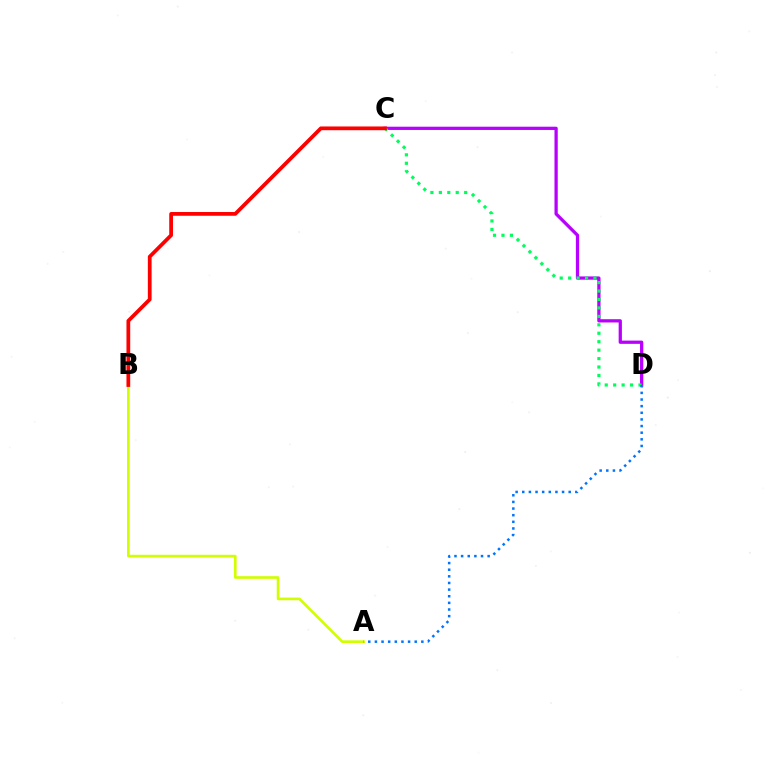{('A', 'B'): [{'color': '#d1ff00', 'line_style': 'solid', 'thickness': 1.91}], ('C', 'D'): [{'color': '#b900ff', 'line_style': 'solid', 'thickness': 2.35}, {'color': '#00ff5c', 'line_style': 'dotted', 'thickness': 2.29}], ('A', 'D'): [{'color': '#0074ff', 'line_style': 'dotted', 'thickness': 1.8}], ('B', 'C'): [{'color': '#ff0000', 'line_style': 'solid', 'thickness': 2.7}]}